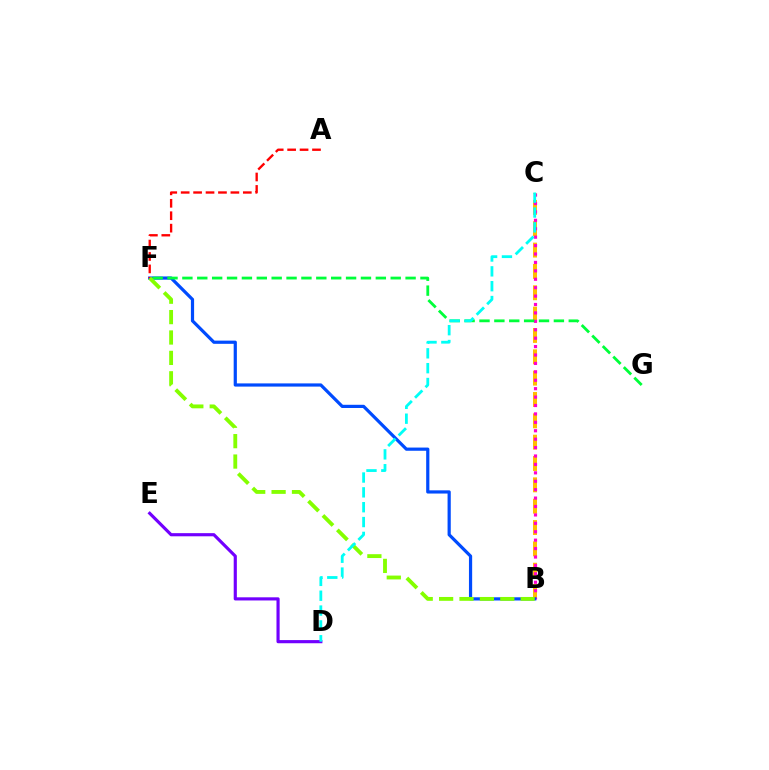{('B', 'C'): [{'color': '#ffbd00', 'line_style': 'dashed', 'thickness': 2.9}, {'color': '#ff00cf', 'line_style': 'dotted', 'thickness': 2.29}], ('B', 'F'): [{'color': '#004bff', 'line_style': 'solid', 'thickness': 2.31}, {'color': '#84ff00', 'line_style': 'dashed', 'thickness': 2.77}], ('A', 'F'): [{'color': '#ff0000', 'line_style': 'dashed', 'thickness': 1.69}], ('F', 'G'): [{'color': '#00ff39', 'line_style': 'dashed', 'thickness': 2.02}], ('D', 'E'): [{'color': '#7200ff', 'line_style': 'solid', 'thickness': 2.27}], ('C', 'D'): [{'color': '#00fff6', 'line_style': 'dashed', 'thickness': 2.02}]}